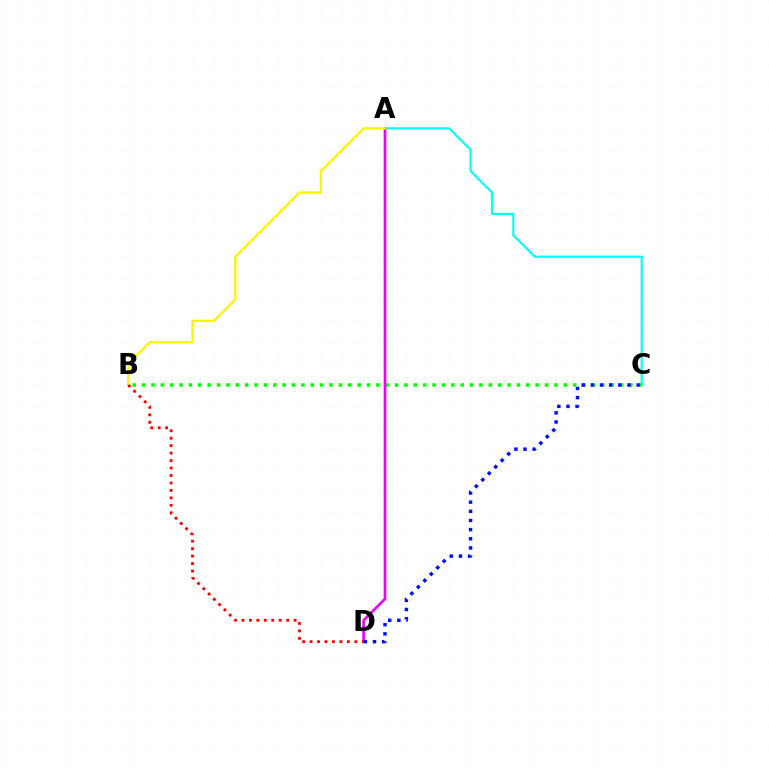{('A', 'C'): [{'color': '#00fff6', 'line_style': 'solid', 'thickness': 1.53}], ('B', 'C'): [{'color': '#08ff00', 'line_style': 'dotted', 'thickness': 2.55}], ('A', 'D'): [{'color': '#ee00ff', 'line_style': 'solid', 'thickness': 1.92}], ('A', 'B'): [{'color': '#fcf500', 'line_style': 'solid', 'thickness': 1.68}], ('C', 'D'): [{'color': '#0010ff', 'line_style': 'dotted', 'thickness': 2.49}], ('B', 'D'): [{'color': '#ff0000', 'line_style': 'dotted', 'thickness': 2.03}]}